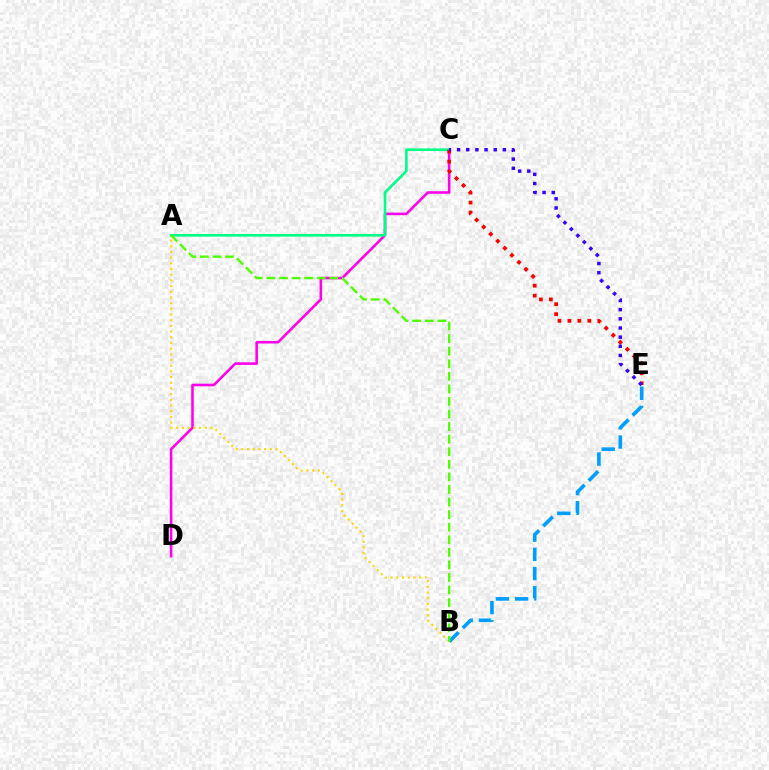{('C', 'D'): [{'color': '#ff00ed', 'line_style': 'solid', 'thickness': 1.85}], ('B', 'E'): [{'color': '#009eff', 'line_style': 'dashed', 'thickness': 2.61}], ('A', 'B'): [{'color': '#ffd500', 'line_style': 'dotted', 'thickness': 1.55}, {'color': '#4fff00', 'line_style': 'dashed', 'thickness': 1.71}], ('A', 'C'): [{'color': '#00ff86', 'line_style': 'solid', 'thickness': 1.9}], ('C', 'E'): [{'color': '#ff0000', 'line_style': 'dotted', 'thickness': 2.71}, {'color': '#3700ff', 'line_style': 'dotted', 'thickness': 2.49}]}